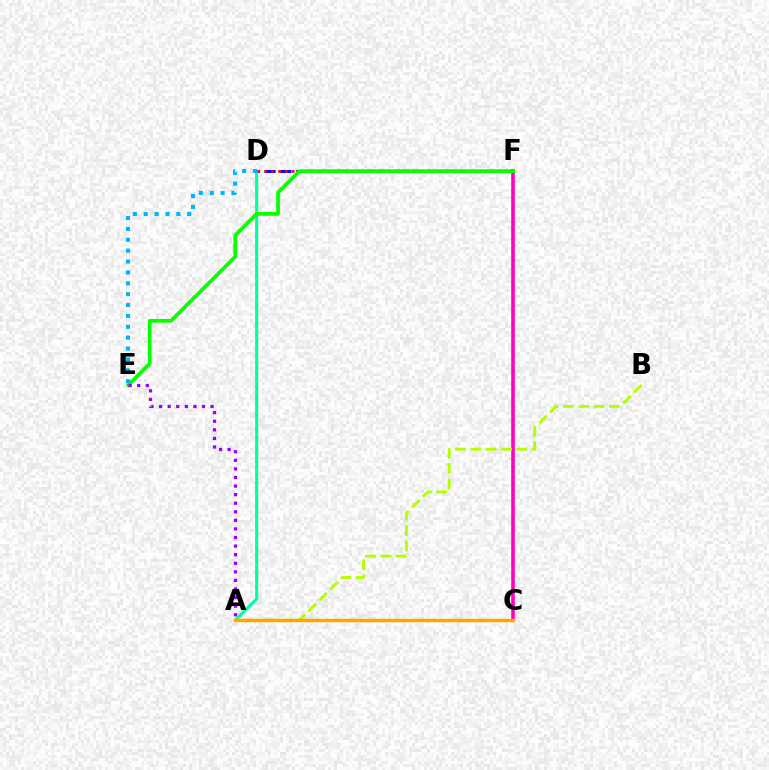{('C', 'F'): [{'color': '#ff00bd', 'line_style': 'solid', 'thickness': 2.58}], ('D', 'F'): [{'color': '#0010ff', 'line_style': 'dashed', 'thickness': 2.15}, {'color': '#ff0000', 'line_style': 'dotted', 'thickness': 1.87}], ('A', 'D'): [{'color': '#00ff9d', 'line_style': 'solid', 'thickness': 2.25}], ('E', 'F'): [{'color': '#08ff00', 'line_style': 'solid', 'thickness': 2.68}], ('A', 'B'): [{'color': '#b3ff00', 'line_style': 'dashed', 'thickness': 2.09}], ('A', 'E'): [{'color': '#9b00ff', 'line_style': 'dotted', 'thickness': 2.33}], ('D', 'E'): [{'color': '#00b5ff', 'line_style': 'dotted', 'thickness': 2.95}], ('A', 'C'): [{'color': '#ffa500', 'line_style': 'solid', 'thickness': 2.5}]}